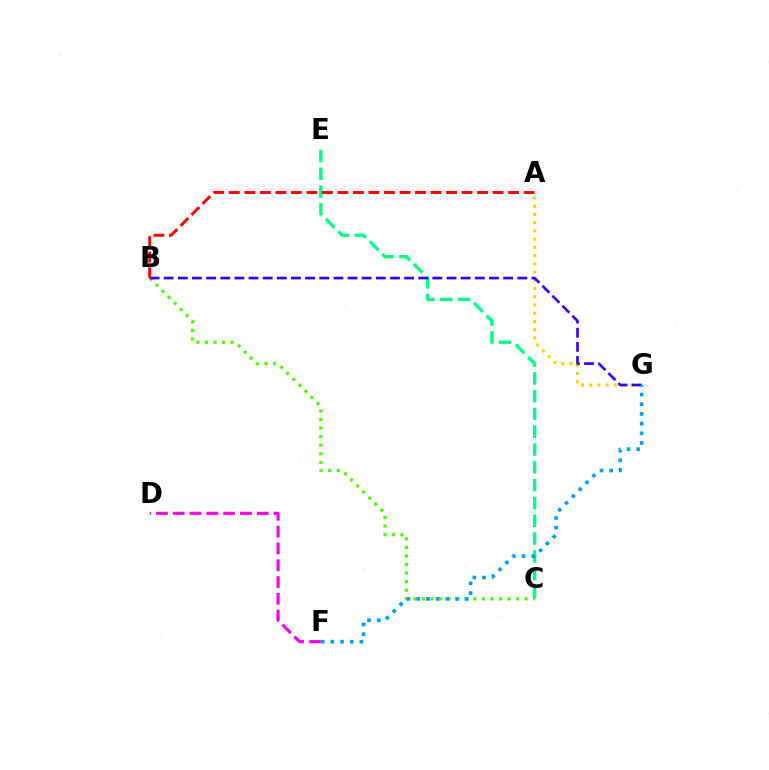{('D', 'F'): [{'color': '#ff00ed', 'line_style': 'dashed', 'thickness': 2.28}], ('A', 'G'): [{'color': '#ffd500', 'line_style': 'dotted', 'thickness': 2.24}], ('C', 'E'): [{'color': '#00ff86', 'line_style': 'dashed', 'thickness': 2.42}], ('B', 'C'): [{'color': '#4fff00', 'line_style': 'dotted', 'thickness': 2.33}], ('B', 'G'): [{'color': '#3700ff', 'line_style': 'dashed', 'thickness': 1.92}], ('F', 'G'): [{'color': '#009eff', 'line_style': 'dotted', 'thickness': 2.63}], ('A', 'B'): [{'color': '#ff0000', 'line_style': 'dashed', 'thickness': 2.11}]}